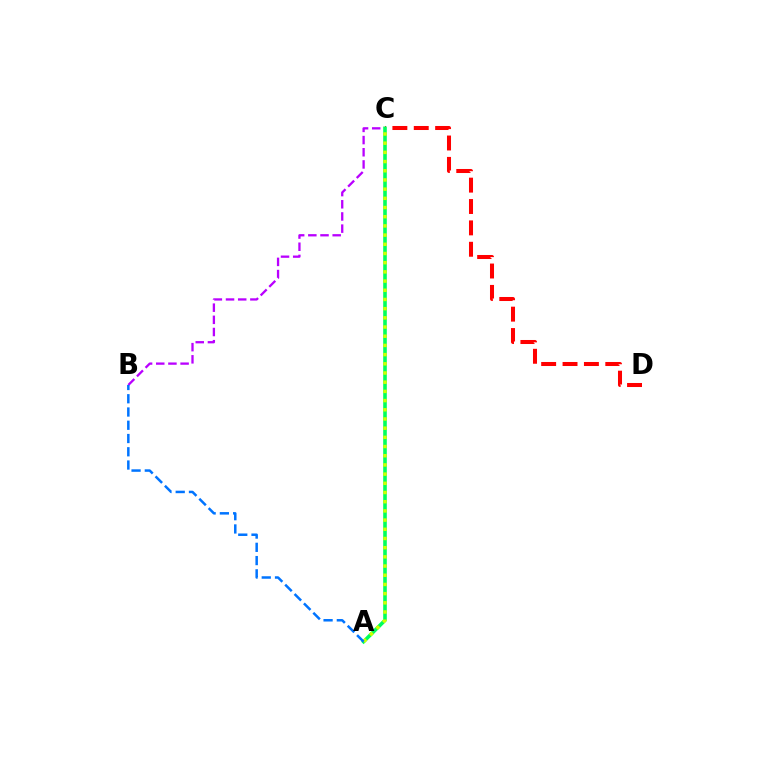{('B', 'C'): [{'color': '#b900ff', 'line_style': 'dashed', 'thickness': 1.65}], ('C', 'D'): [{'color': '#ff0000', 'line_style': 'dashed', 'thickness': 2.9}], ('A', 'C'): [{'color': '#00ff5c', 'line_style': 'solid', 'thickness': 2.59}, {'color': '#d1ff00', 'line_style': 'dotted', 'thickness': 2.5}], ('A', 'B'): [{'color': '#0074ff', 'line_style': 'dashed', 'thickness': 1.8}]}